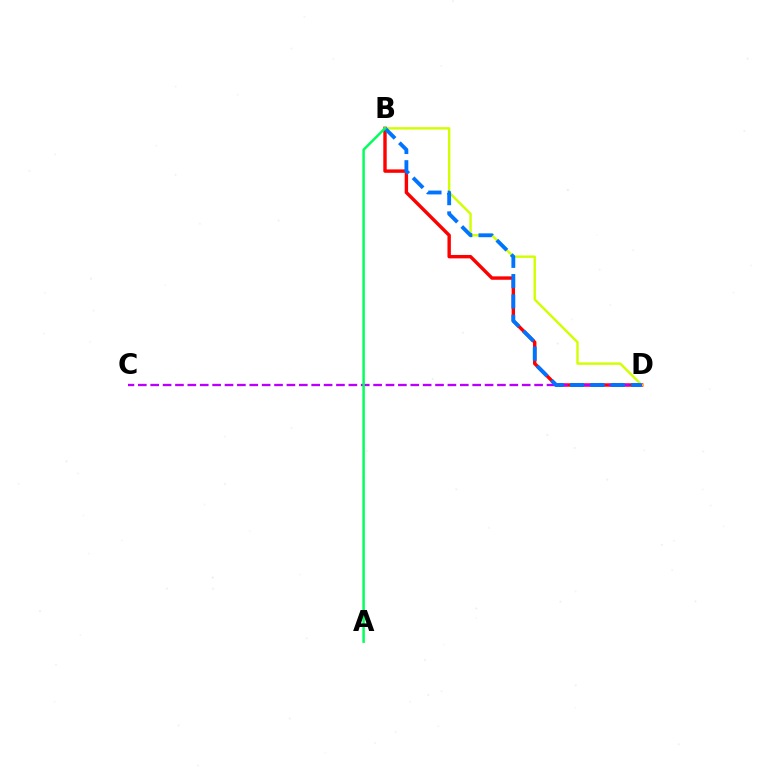{('B', 'D'): [{'color': '#ff0000', 'line_style': 'solid', 'thickness': 2.45}, {'color': '#d1ff00', 'line_style': 'solid', 'thickness': 1.73}, {'color': '#0074ff', 'line_style': 'dashed', 'thickness': 2.77}], ('C', 'D'): [{'color': '#b900ff', 'line_style': 'dashed', 'thickness': 1.68}], ('A', 'B'): [{'color': '#00ff5c', 'line_style': 'solid', 'thickness': 1.78}]}